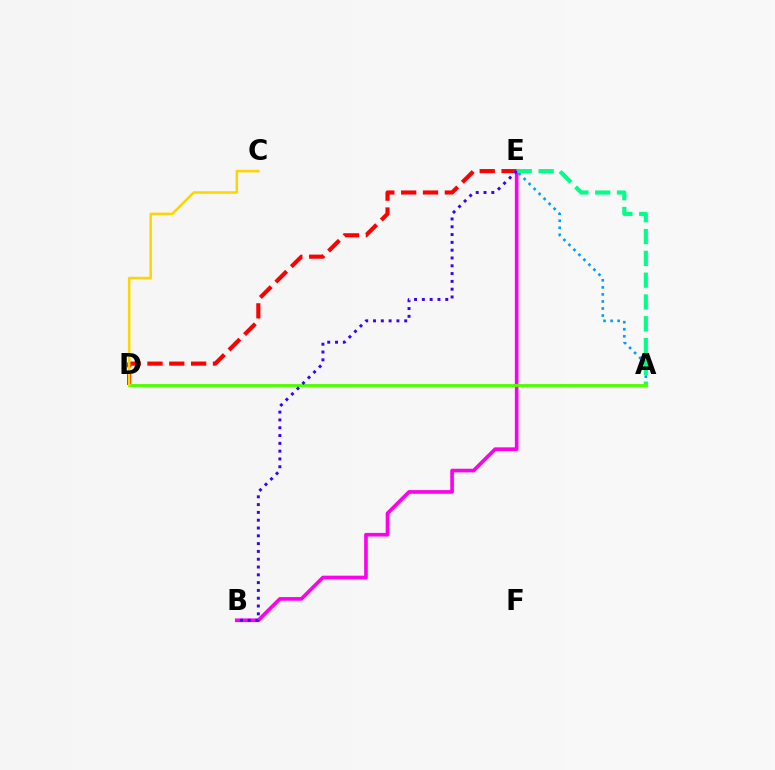{('D', 'E'): [{'color': '#ff0000', 'line_style': 'dashed', 'thickness': 2.97}], ('A', 'E'): [{'color': '#009eff', 'line_style': 'dotted', 'thickness': 1.91}, {'color': '#00ff86', 'line_style': 'dashed', 'thickness': 2.96}], ('B', 'E'): [{'color': '#ff00ed', 'line_style': 'solid', 'thickness': 2.63}, {'color': '#3700ff', 'line_style': 'dotted', 'thickness': 2.12}], ('A', 'D'): [{'color': '#4fff00', 'line_style': 'solid', 'thickness': 2.07}], ('C', 'D'): [{'color': '#ffd500', 'line_style': 'solid', 'thickness': 1.82}]}